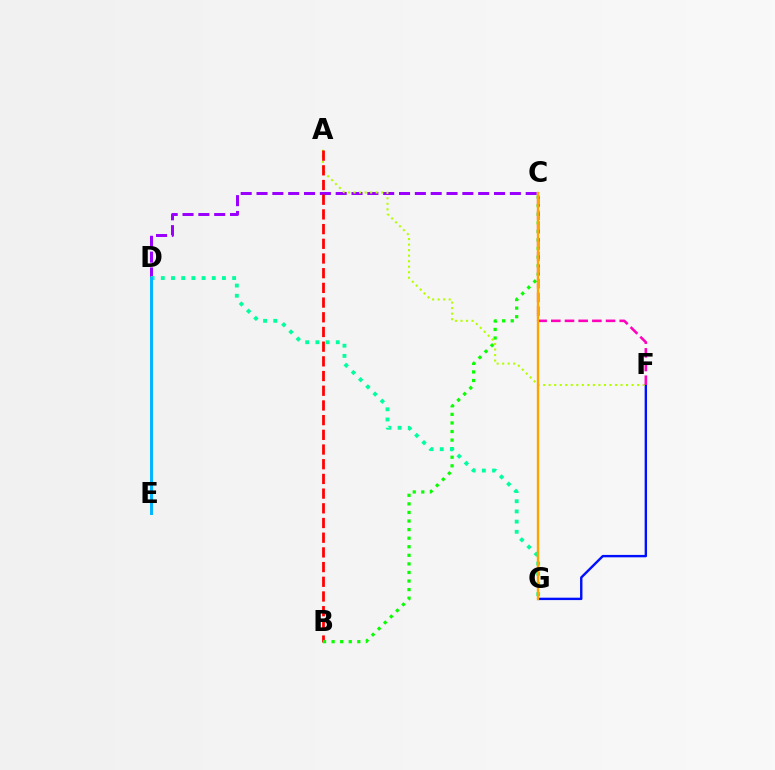{('F', 'G'): [{'color': '#0010ff', 'line_style': 'solid', 'thickness': 1.73}], ('C', 'D'): [{'color': '#9b00ff', 'line_style': 'dashed', 'thickness': 2.15}], ('A', 'F'): [{'color': '#b3ff00', 'line_style': 'dotted', 'thickness': 1.5}], ('A', 'B'): [{'color': '#ff0000', 'line_style': 'dashed', 'thickness': 2.0}], ('B', 'C'): [{'color': '#08ff00', 'line_style': 'dotted', 'thickness': 2.33}], ('C', 'F'): [{'color': '#ff00bd', 'line_style': 'dashed', 'thickness': 1.86}], ('D', 'G'): [{'color': '#00ff9d', 'line_style': 'dotted', 'thickness': 2.77}], ('C', 'G'): [{'color': '#ffa500', 'line_style': 'solid', 'thickness': 1.72}], ('D', 'E'): [{'color': '#00b5ff', 'line_style': 'solid', 'thickness': 2.13}]}